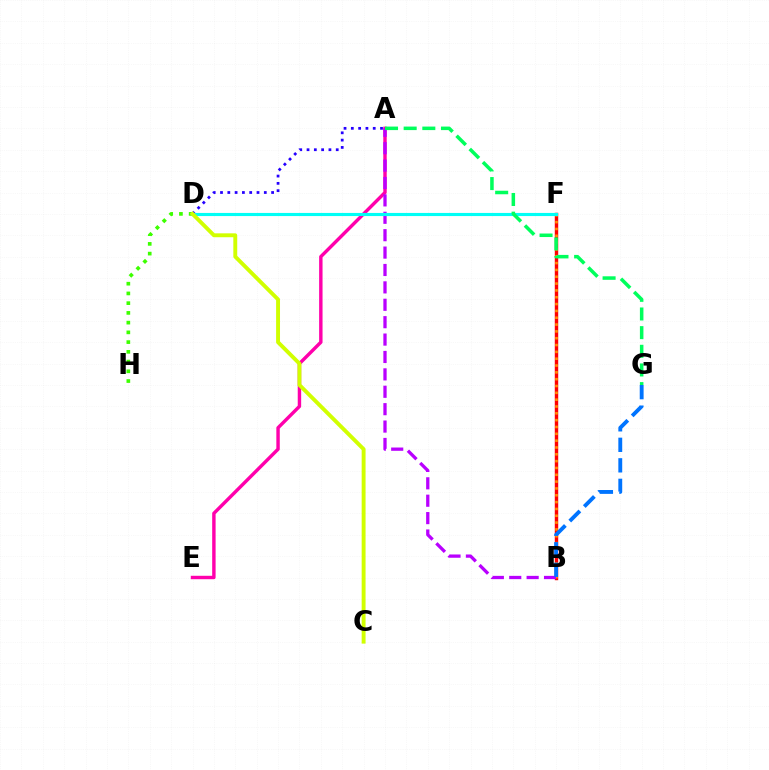{('B', 'F'): [{'color': '#ff0000', 'line_style': 'solid', 'thickness': 2.46}, {'color': '#ff9400', 'line_style': 'dotted', 'thickness': 1.86}], ('A', 'D'): [{'color': '#2500ff', 'line_style': 'dotted', 'thickness': 1.98}], ('A', 'E'): [{'color': '#ff00ac', 'line_style': 'solid', 'thickness': 2.46}], ('A', 'B'): [{'color': '#b900ff', 'line_style': 'dashed', 'thickness': 2.36}], ('D', 'F'): [{'color': '#00fff6', 'line_style': 'solid', 'thickness': 2.25}], ('B', 'G'): [{'color': '#0074ff', 'line_style': 'dashed', 'thickness': 2.79}], ('A', 'G'): [{'color': '#00ff5c', 'line_style': 'dashed', 'thickness': 2.53}], ('D', 'H'): [{'color': '#3dff00', 'line_style': 'dotted', 'thickness': 2.64}], ('C', 'D'): [{'color': '#d1ff00', 'line_style': 'solid', 'thickness': 2.81}]}